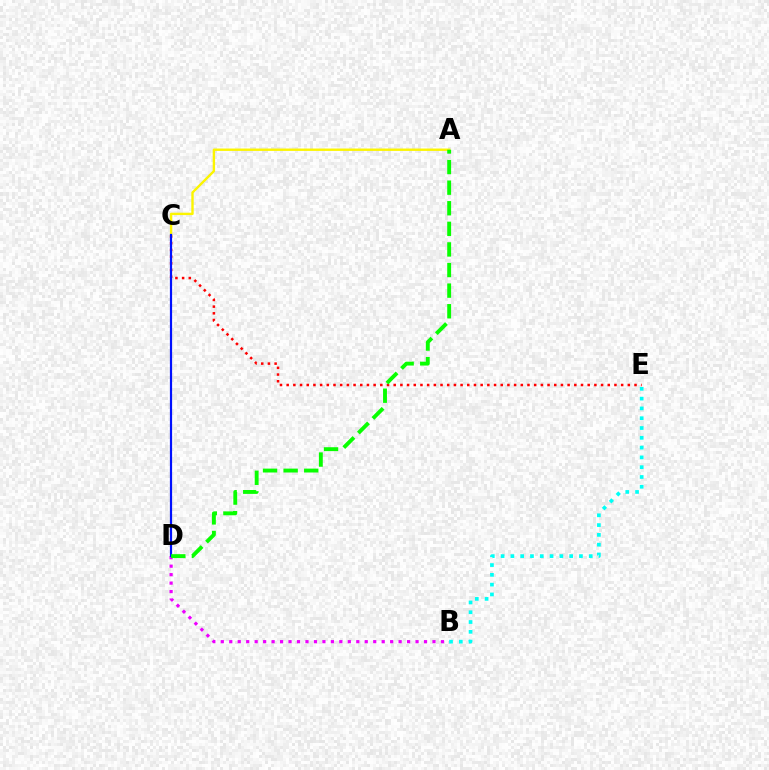{('B', 'E'): [{'color': '#00fff6', 'line_style': 'dotted', 'thickness': 2.66}], ('C', 'E'): [{'color': '#ff0000', 'line_style': 'dotted', 'thickness': 1.82}], ('B', 'D'): [{'color': '#ee00ff', 'line_style': 'dotted', 'thickness': 2.3}], ('A', 'C'): [{'color': '#fcf500', 'line_style': 'solid', 'thickness': 1.72}], ('C', 'D'): [{'color': '#0010ff', 'line_style': 'solid', 'thickness': 1.58}], ('A', 'D'): [{'color': '#08ff00', 'line_style': 'dashed', 'thickness': 2.8}]}